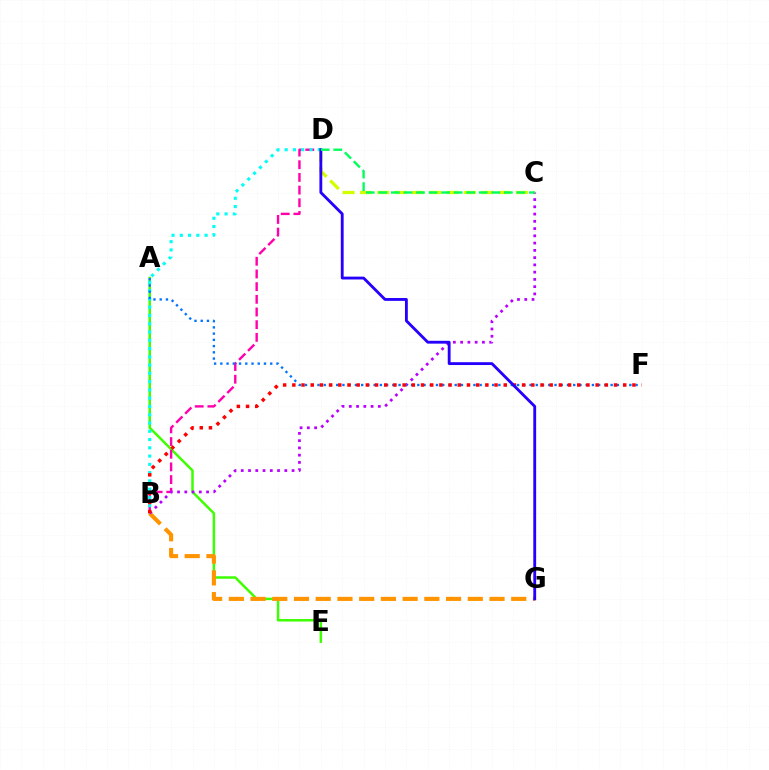{('A', 'E'): [{'color': '#3dff00', 'line_style': 'solid', 'thickness': 1.79}], ('B', 'G'): [{'color': '#ff9400', 'line_style': 'dashed', 'thickness': 2.95}], ('B', 'D'): [{'color': '#ff00ac', 'line_style': 'dashed', 'thickness': 1.72}, {'color': '#00fff6', 'line_style': 'dotted', 'thickness': 2.25}], ('C', 'D'): [{'color': '#d1ff00', 'line_style': 'dashed', 'thickness': 2.35}, {'color': '#00ff5c', 'line_style': 'dashed', 'thickness': 1.71}], ('B', 'C'): [{'color': '#b900ff', 'line_style': 'dotted', 'thickness': 1.97}], ('A', 'F'): [{'color': '#0074ff', 'line_style': 'dotted', 'thickness': 1.69}], ('B', 'F'): [{'color': '#ff0000', 'line_style': 'dotted', 'thickness': 2.5}], ('D', 'G'): [{'color': '#2500ff', 'line_style': 'solid', 'thickness': 2.05}]}